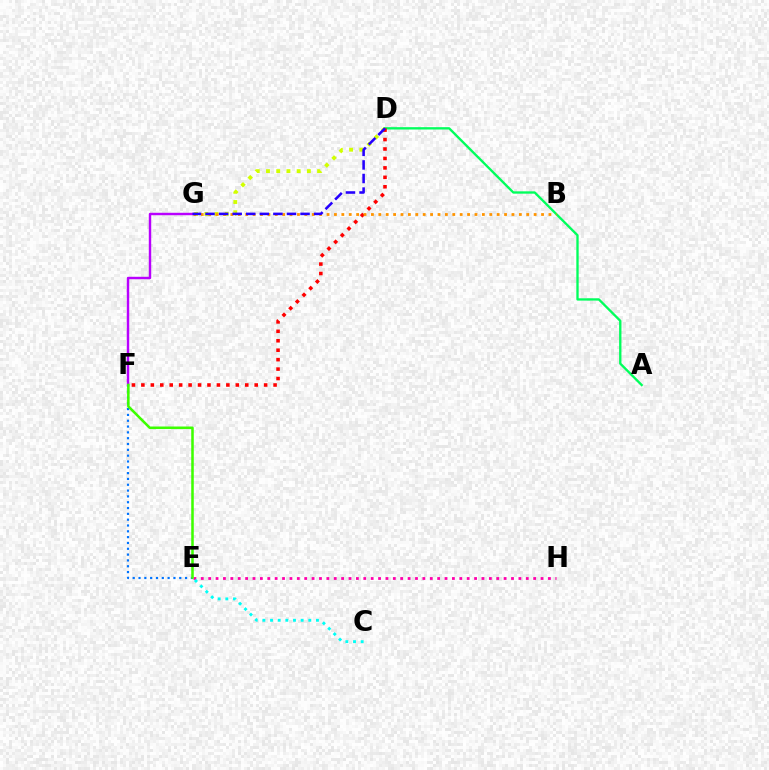{('F', 'G'): [{'color': '#b900ff', 'line_style': 'solid', 'thickness': 1.75}], ('D', 'G'): [{'color': '#d1ff00', 'line_style': 'dotted', 'thickness': 2.78}, {'color': '#2500ff', 'line_style': 'dashed', 'thickness': 1.84}], ('E', 'H'): [{'color': '#ff00ac', 'line_style': 'dotted', 'thickness': 2.01}], ('E', 'F'): [{'color': '#0074ff', 'line_style': 'dotted', 'thickness': 1.58}, {'color': '#3dff00', 'line_style': 'solid', 'thickness': 1.83}], ('A', 'D'): [{'color': '#00ff5c', 'line_style': 'solid', 'thickness': 1.68}], ('D', 'F'): [{'color': '#ff0000', 'line_style': 'dotted', 'thickness': 2.57}], ('B', 'G'): [{'color': '#ff9400', 'line_style': 'dotted', 'thickness': 2.01}], ('C', 'E'): [{'color': '#00fff6', 'line_style': 'dotted', 'thickness': 2.08}]}